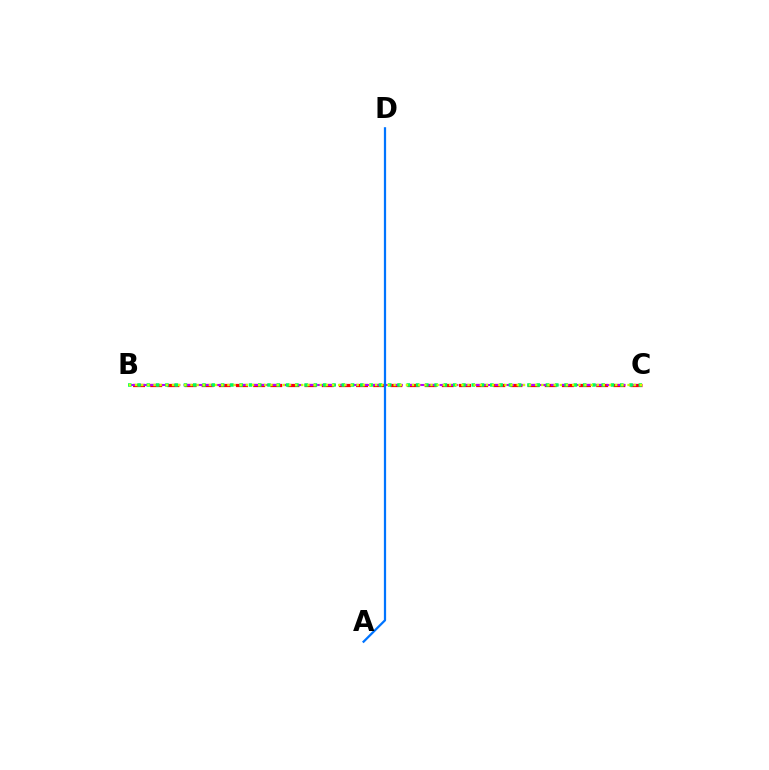{('B', 'C'): [{'color': '#ff0000', 'line_style': 'dashed', 'thickness': 2.33}, {'color': '#b900ff', 'line_style': 'dashed', 'thickness': 1.51}, {'color': '#00ff5c', 'line_style': 'dotted', 'thickness': 2.52}, {'color': '#d1ff00', 'line_style': 'dotted', 'thickness': 1.67}], ('A', 'D'): [{'color': '#0074ff', 'line_style': 'solid', 'thickness': 1.61}]}